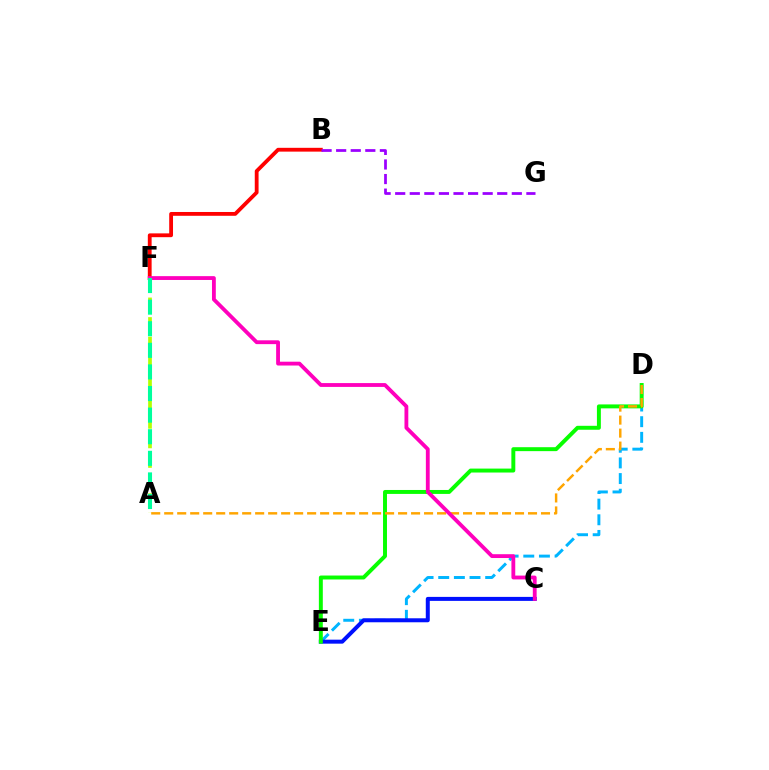{('A', 'F'): [{'color': '#b3ff00', 'line_style': 'dashed', 'thickness': 2.66}, {'color': '#00ff9d', 'line_style': 'dashed', 'thickness': 2.93}], ('B', 'F'): [{'color': '#ff0000', 'line_style': 'solid', 'thickness': 2.74}], ('D', 'E'): [{'color': '#00b5ff', 'line_style': 'dashed', 'thickness': 2.13}, {'color': '#08ff00', 'line_style': 'solid', 'thickness': 2.84}], ('B', 'G'): [{'color': '#9b00ff', 'line_style': 'dashed', 'thickness': 1.98}], ('C', 'E'): [{'color': '#0010ff', 'line_style': 'solid', 'thickness': 2.87}], ('A', 'D'): [{'color': '#ffa500', 'line_style': 'dashed', 'thickness': 1.77}], ('C', 'F'): [{'color': '#ff00bd', 'line_style': 'solid', 'thickness': 2.75}]}